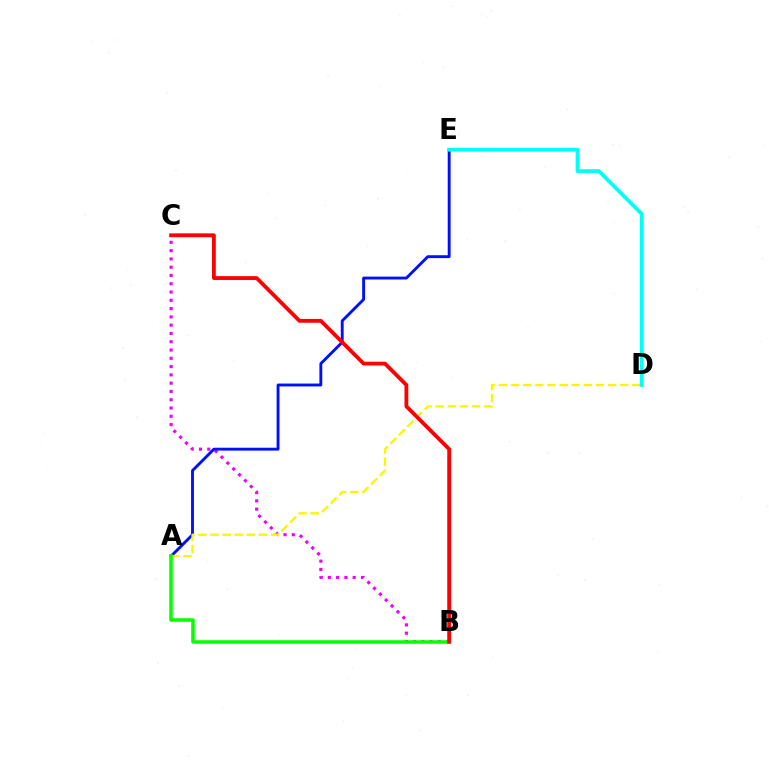{('B', 'C'): [{'color': '#ee00ff', 'line_style': 'dotted', 'thickness': 2.25}, {'color': '#ff0000', 'line_style': 'solid', 'thickness': 2.75}], ('A', 'E'): [{'color': '#0010ff', 'line_style': 'solid', 'thickness': 2.08}], ('A', 'D'): [{'color': '#fcf500', 'line_style': 'dashed', 'thickness': 1.65}], ('A', 'B'): [{'color': '#08ff00', 'line_style': 'solid', 'thickness': 2.54}], ('D', 'E'): [{'color': '#00fff6', 'line_style': 'solid', 'thickness': 2.7}]}